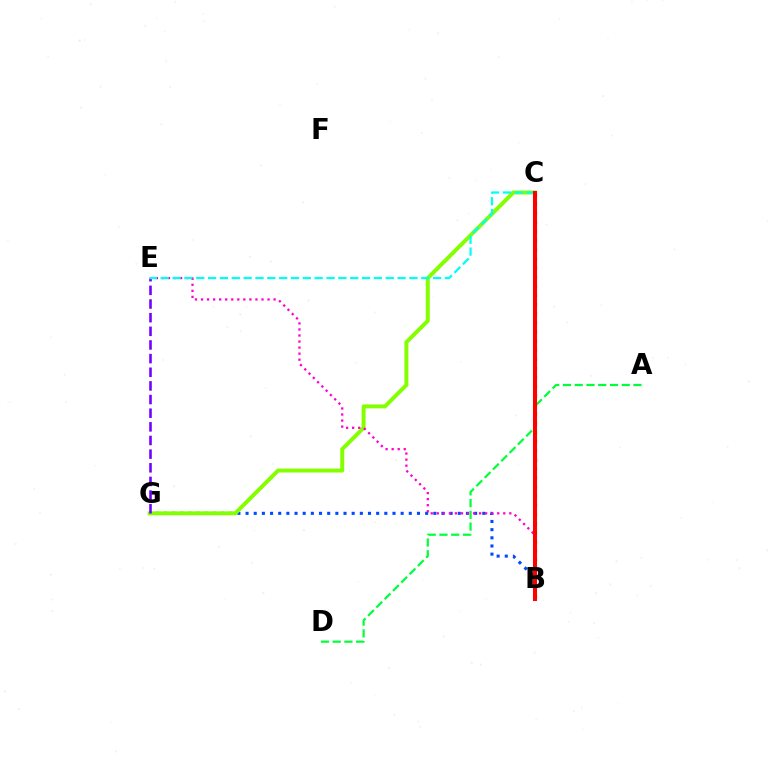{('A', 'D'): [{'color': '#00ff39', 'line_style': 'dashed', 'thickness': 1.6}], ('B', 'G'): [{'color': '#004bff', 'line_style': 'dotted', 'thickness': 2.22}], ('C', 'G'): [{'color': '#84ff00', 'line_style': 'solid', 'thickness': 2.85}], ('E', 'G'): [{'color': '#7200ff', 'line_style': 'dashed', 'thickness': 1.85}], ('B', 'E'): [{'color': '#ff00cf', 'line_style': 'dotted', 'thickness': 1.64}], ('B', 'C'): [{'color': '#ffbd00', 'line_style': 'dotted', 'thickness': 2.48}, {'color': '#ff0000', 'line_style': 'solid', 'thickness': 2.92}], ('C', 'E'): [{'color': '#00fff6', 'line_style': 'dashed', 'thickness': 1.61}]}